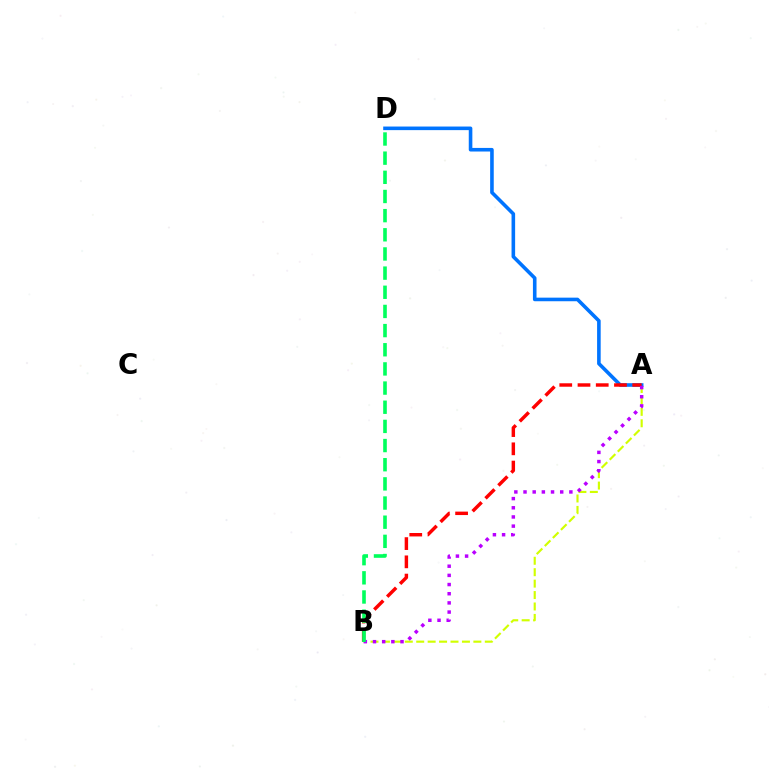{('A', 'B'): [{'color': '#d1ff00', 'line_style': 'dashed', 'thickness': 1.55}, {'color': '#ff0000', 'line_style': 'dashed', 'thickness': 2.48}, {'color': '#b900ff', 'line_style': 'dotted', 'thickness': 2.49}], ('A', 'D'): [{'color': '#0074ff', 'line_style': 'solid', 'thickness': 2.59}], ('B', 'D'): [{'color': '#00ff5c', 'line_style': 'dashed', 'thickness': 2.6}]}